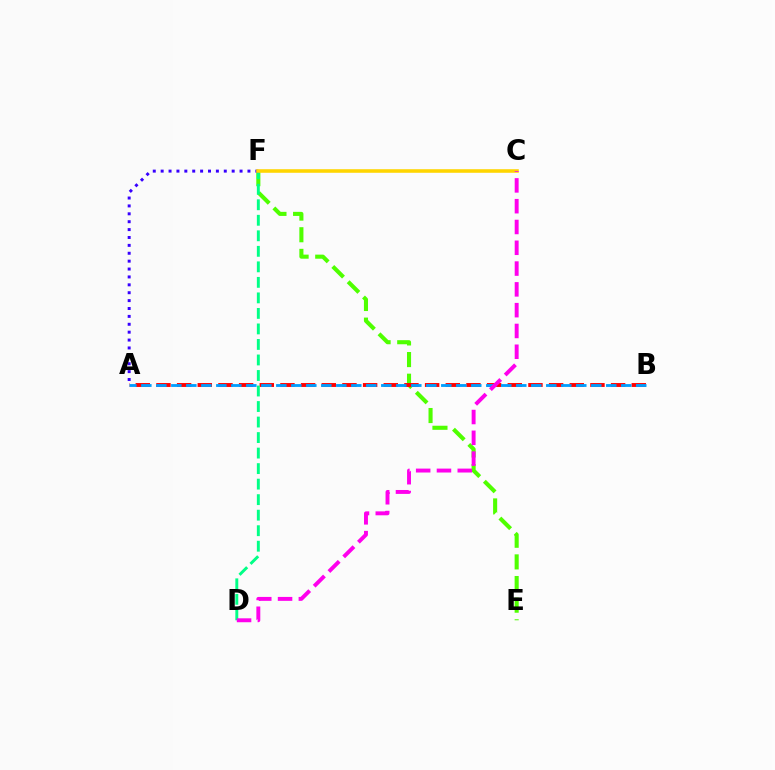{('E', 'F'): [{'color': '#4fff00', 'line_style': 'dashed', 'thickness': 2.94}], ('A', 'B'): [{'color': '#ff0000', 'line_style': 'dashed', 'thickness': 2.81}, {'color': '#009eff', 'line_style': 'dashed', 'thickness': 2.04}], ('D', 'F'): [{'color': '#00ff86', 'line_style': 'dashed', 'thickness': 2.11}], ('A', 'F'): [{'color': '#3700ff', 'line_style': 'dotted', 'thickness': 2.14}], ('C', 'F'): [{'color': '#ffd500', 'line_style': 'solid', 'thickness': 2.57}], ('C', 'D'): [{'color': '#ff00ed', 'line_style': 'dashed', 'thickness': 2.82}]}